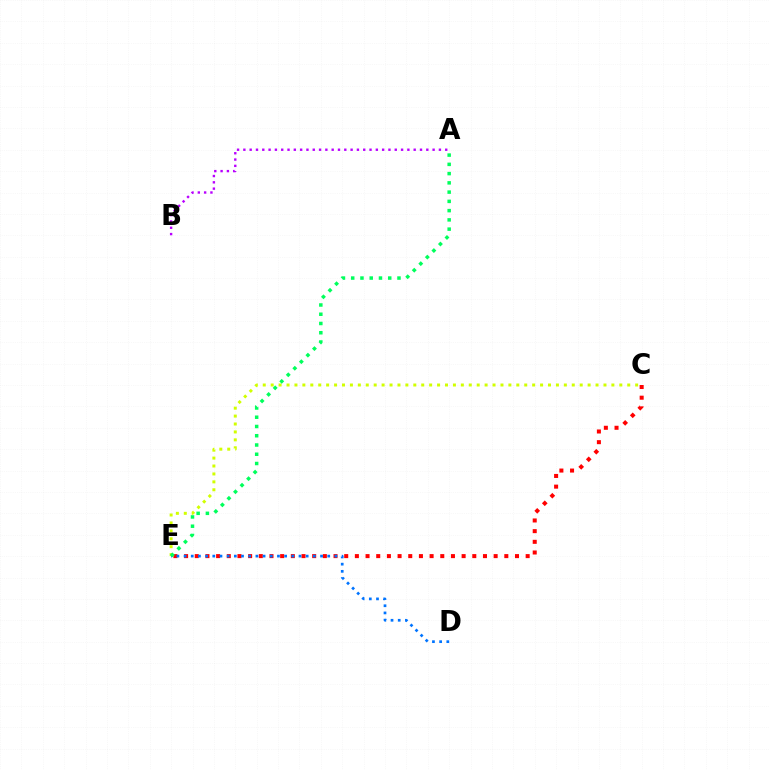{('C', 'E'): [{'color': '#d1ff00', 'line_style': 'dotted', 'thickness': 2.15}, {'color': '#ff0000', 'line_style': 'dotted', 'thickness': 2.9}], ('A', 'B'): [{'color': '#b900ff', 'line_style': 'dotted', 'thickness': 1.71}], ('D', 'E'): [{'color': '#0074ff', 'line_style': 'dotted', 'thickness': 1.95}], ('A', 'E'): [{'color': '#00ff5c', 'line_style': 'dotted', 'thickness': 2.51}]}